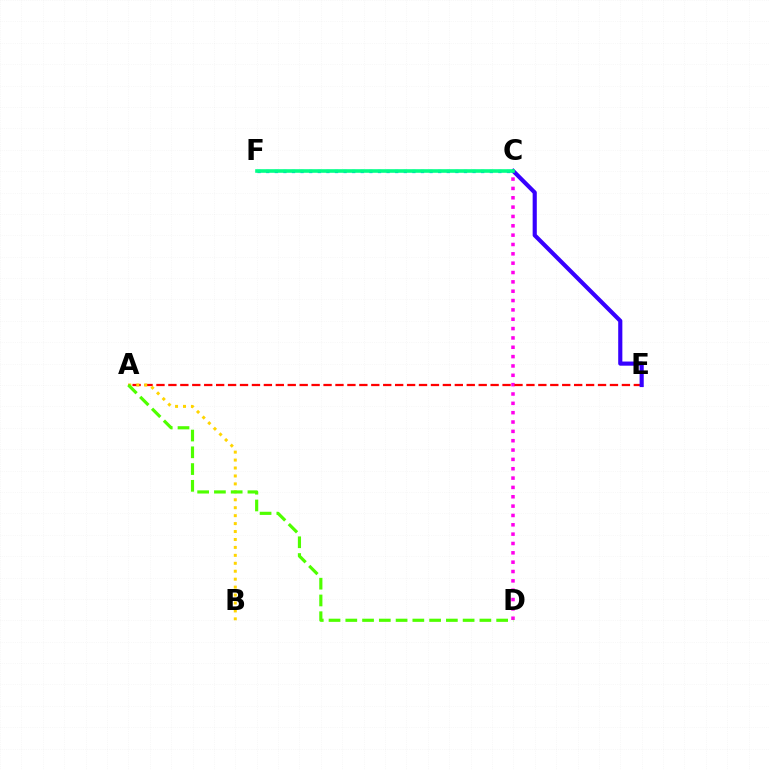{('C', 'D'): [{'color': '#ff00ed', 'line_style': 'dotted', 'thickness': 2.54}], ('A', 'E'): [{'color': '#ff0000', 'line_style': 'dashed', 'thickness': 1.62}], ('A', 'B'): [{'color': '#ffd500', 'line_style': 'dotted', 'thickness': 2.16}], ('A', 'D'): [{'color': '#4fff00', 'line_style': 'dashed', 'thickness': 2.28}], ('C', 'E'): [{'color': '#3700ff', 'line_style': 'solid', 'thickness': 2.98}], ('C', 'F'): [{'color': '#009eff', 'line_style': 'dotted', 'thickness': 2.34}, {'color': '#00ff86', 'line_style': 'solid', 'thickness': 2.59}]}